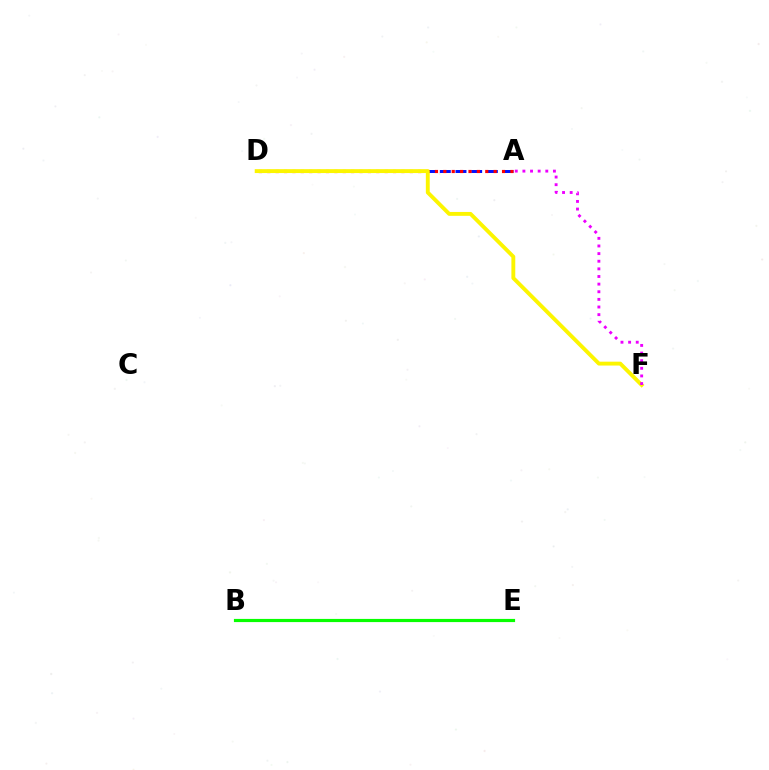{('A', 'D'): [{'color': '#0010ff', 'line_style': 'dashed', 'thickness': 2.13}, {'color': '#ff0000', 'line_style': 'dotted', 'thickness': 2.28}], ('D', 'F'): [{'color': '#fcf500', 'line_style': 'solid', 'thickness': 2.79}], ('B', 'E'): [{'color': '#00fff6', 'line_style': 'dashed', 'thickness': 2.0}, {'color': '#08ff00', 'line_style': 'solid', 'thickness': 2.28}], ('A', 'F'): [{'color': '#ee00ff', 'line_style': 'dotted', 'thickness': 2.07}]}